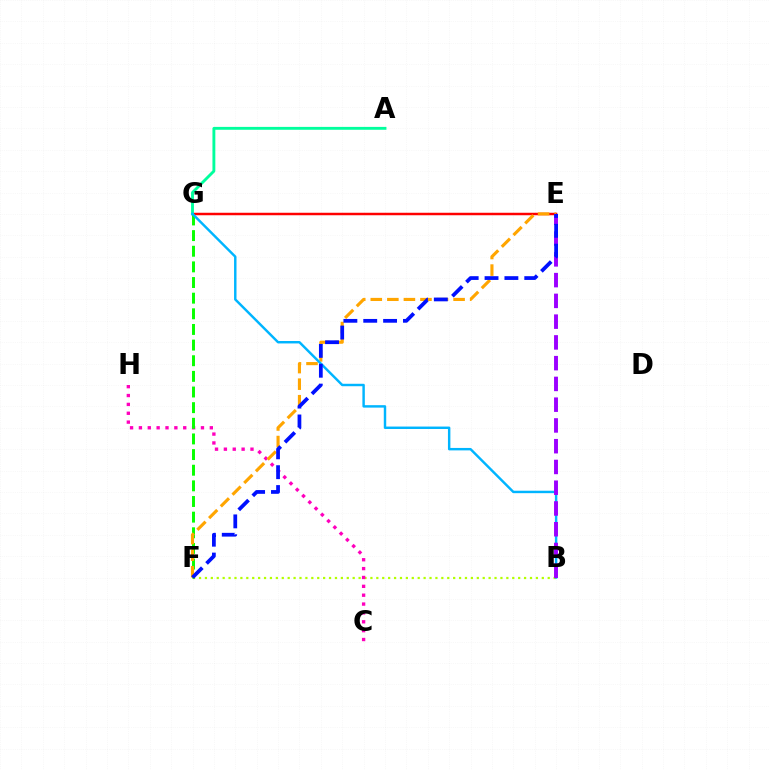{('B', 'F'): [{'color': '#b3ff00', 'line_style': 'dotted', 'thickness': 1.61}], ('E', 'G'): [{'color': '#ff0000', 'line_style': 'solid', 'thickness': 1.79}], ('C', 'H'): [{'color': '#ff00bd', 'line_style': 'dotted', 'thickness': 2.41}], ('A', 'G'): [{'color': '#00ff9d', 'line_style': 'solid', 'thickness': 2.07}], ('F', 'G'): [{'color': '#08ff00', 'line_style': 'dashed', 'thickness': 2.12}], ('E', 'F'): [{'color': '#ffa500', 'line_style': 'dashed', 'thickness': 2.25}, {'color': '#0010ff', 'line_style': 'dashed', 'thickness': 2.7}], ('B', 'G'): [{'color': '#00b5ff', 'line_style': 'solid', 'thickness': 1.76}], ('B', 'E'): [{'color': '#9b00ff', 'line_style': 'dashed', 'thickness': 2.82}]}